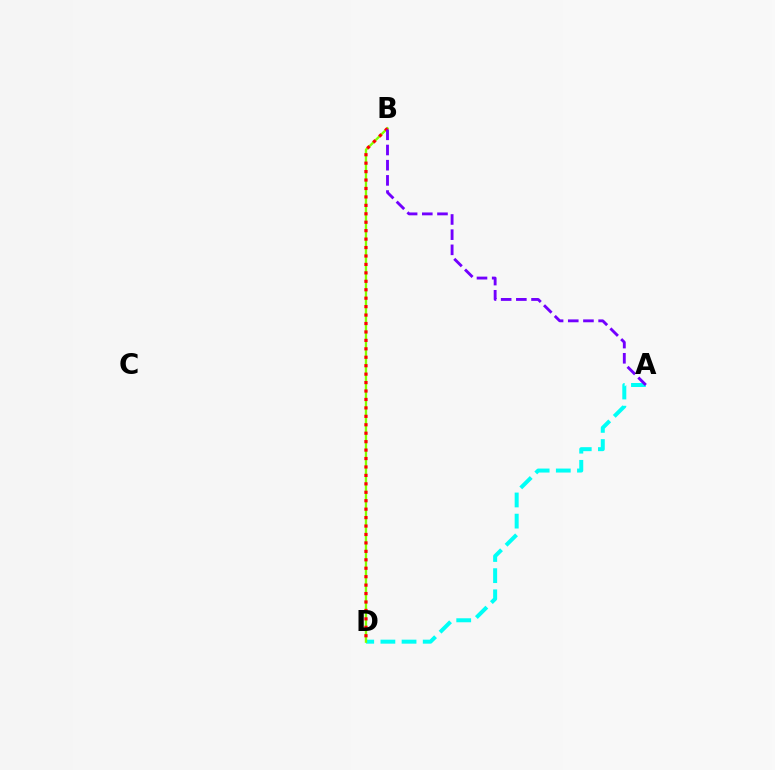{('A', 'D'): [{'color': '#00fff6', 'line_style': 'dashed', 'thickness': 2.87}], ('B', 'D'): [{'color': '#84ff00', 'line_style': 'solid', 'thickness': 1.68}, {'color': '#ff0000', 'line_style': 'dotted', 'thickness': 2.29}], ('A', 'B'): [{'color': '#7200ff', 'line_style': 'dashed', 'thickness': 2.06}]}